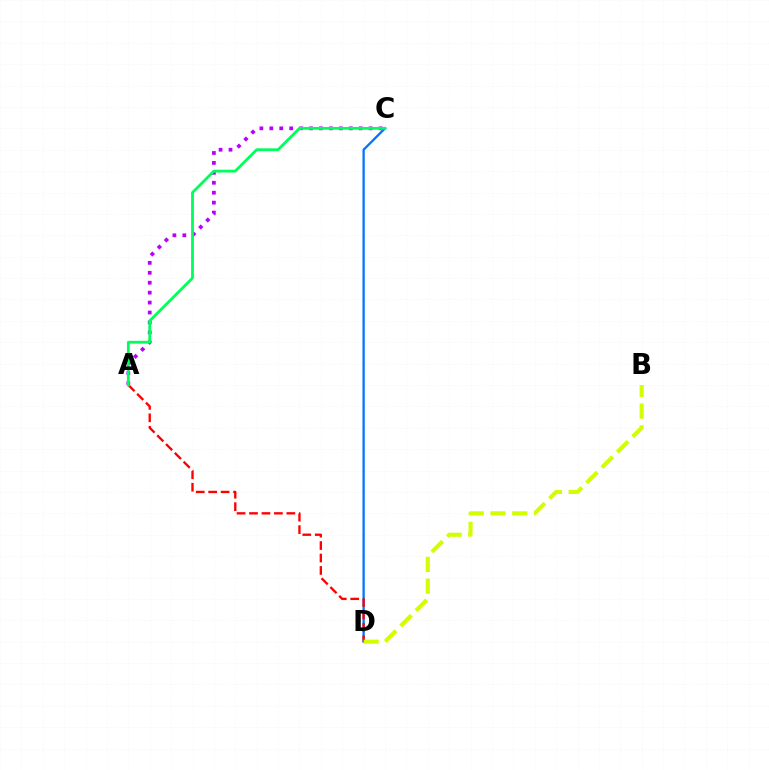{('A', 'C'): [{'color': '#b900ff', 'line_style': 'dotted', 'thickness': 2.7}, {'color': '#00ff5c', 'line_style': 'solid', 'thickness': 2.02}], ('C', 'D'): [{'color': '#0074ff', 'line_style': 'solid', 'thickness': 1.64}], ('A', 'D'): [{'color': '#ff0000', 'line_style': 'dashed', 'thickness': 1.69}], ('B', 'D'): [{'color': '#d1ff00', 'line_style': 'dashed', 'thickness': 2.96}]}